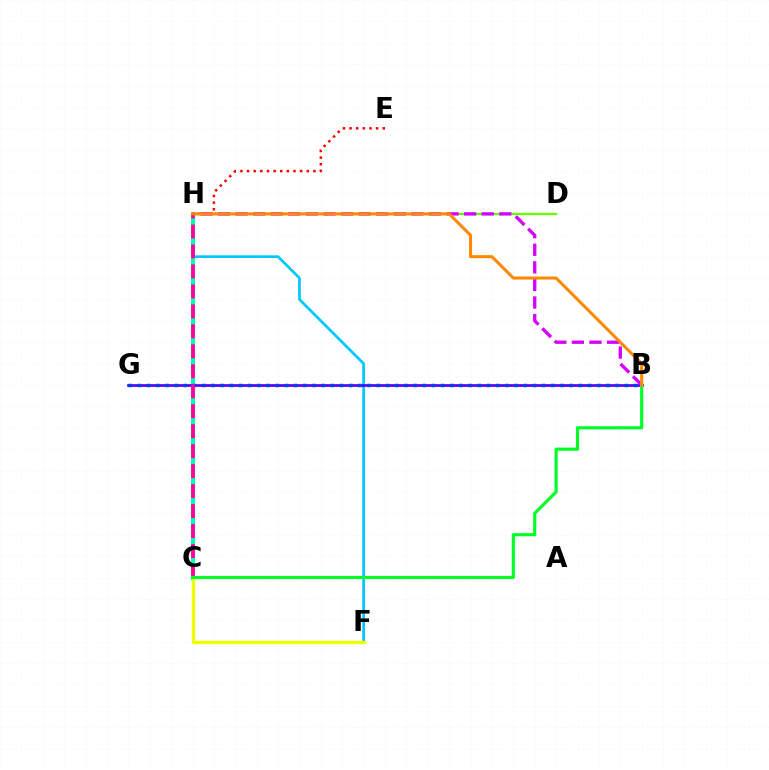{('F', 'H'): [{'color': '#00c7ff', 'line_style': 'solid', 'thickness': 1.94}], ('C', 'H'): [{'color': '#00ffaf', 'line_style': 'solid', 'thickness': 2.95}, {'color': '#ff00a0', 'line_style': 'dashed', 'thickness': 2.71}], ('B', 'G'): [{'color': '#4f00ff', 'line_style': 'solid', 'thickness': 1.92}, {'color': '#003fff', 'line_style': 'dotted', 'thickness': 2.5}], ('E', 'H'): [{'color': '#ff0000', 'line_style': 'dotted', 'thickness': 1.8}], ('C', 'F'): [{'color': '#eeff00', 'line_style': 'solid', 'thickness': 2.44}], ('D', 'H'): [{'color': '#66ff00', 'line_style': 'solid', 'thickness': 1.64}], ('B', 'H'): [{'color': '#d600ff', 'line_style': 'dashed', 'thickness': 2.39}, {'color': '#ff8800', 'line_style': 'solid', 'thickness': 2.19}], ('B', 'C'): [{'color': '#00ff27', 'line_style': 'solid', 'thickness': 2.26}]}